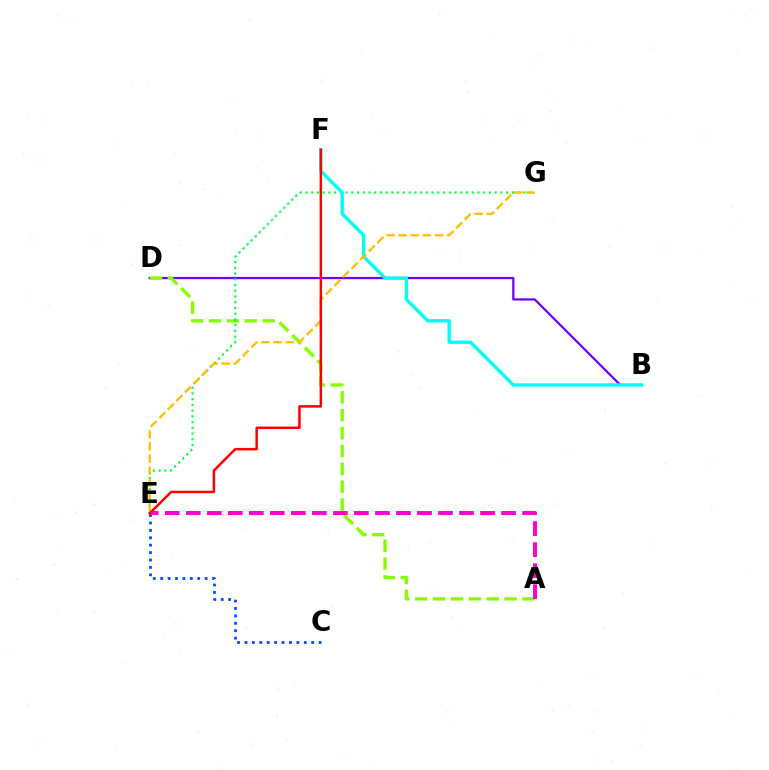{('B', 'D'): [{'color': '#7200ff', 'line_style': 'solid', 'thickness': 1.62}], ('A', 'D'): [{'color': '#84ff00', 'line_style': 'dashed', 'thickness': 2.43}], ('E', 'G'): [{'color': '#00ff39', 'line_style': 'dotted', 'thickness': 1.56}, {'color': '#ffbd00', 'line_style': 'dashed', 'thickness': 1.65}], ('C', 'E'): [{'color': '#004bff', 'line_style': 'dotted', 'thickness': 2.01}], ('B', 'F'): [{'color': '#00fff6', 'line_style': 'solid', 'thickness': 2.43}], ('A', 'E'): [{'color': '#ff00cf', 'line_style': 'dashed', 'thickness': 2.86}], ('E', 'F'): [{'color': '#ff0000', 'line_style': 'solid', 'thickness': 1.79}]}